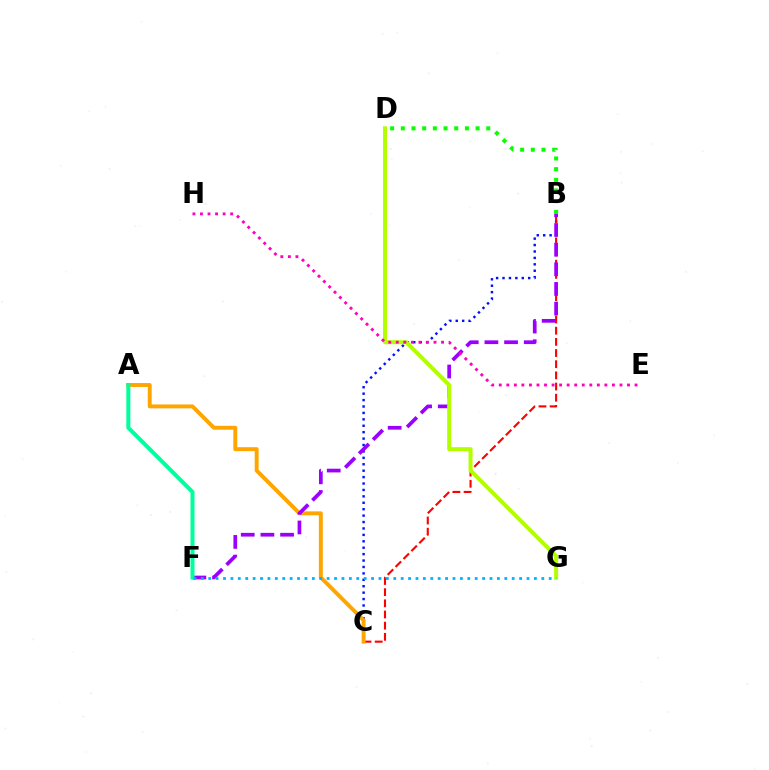{('B', 'C'): [{'color': '#0010ff', 'line_style': 'dotted', 'thickness': 1.74}, {'color': '#ff0000', 'line_style': 'dashed', 'thickness': 1.52}], ('A', 'C'): [{'color': '#ffa500', 'line_style': 'solid', 'thickness': 2.83}], ('B', 'D'): [{'color': '#08ff00', 'line_style': 'dotted', 'thickness': 2.9}], ('B', 'F'): [{'color': '#9b00ff', 'line_style': 'dashed', 'thickness': 2.67}], ('D', 'G'): [{'color': '#b3ff00', 'line_style': 'solid', 'thickness': 2.9}], ('A', 'F'): [{'color': '#00ff9d', 'line_style': 'solid', 'thickness': 2.89}], ('E', 'H'): [{'color': '#ff00bd', 'line_style': 'dotted', 'thickness': 2.05}], ('F', 'G'): [{'color': '#00b5ff', 'line_style': 'dotted', 'thickness': 2.01}]}